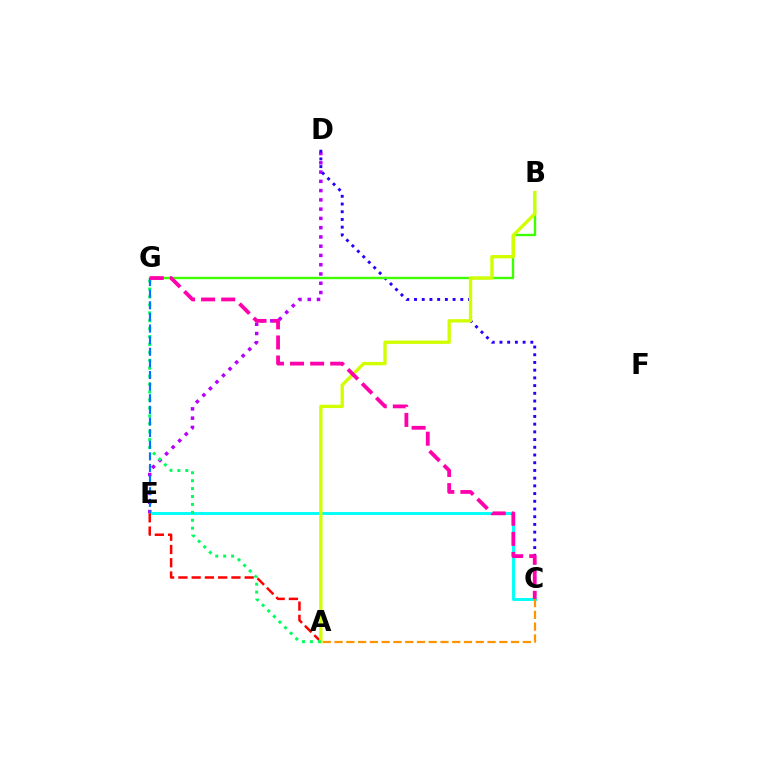{('D', 'E'): [{'color': '#b900ff', 'line_style': 'dotted', 'thickness': 2.52}], ('C', 'D'): [{'color': '#2500ff', 'line_style': 'dotted', 'thickness': 2.1}], ('B', 'G'): [{'color': '#3dff00', 'line_style': 'solid', 'thickness': 1.69}], ('C', 'E'): [{'color': '#00fff6', 'line_style': 'solid', 'thickness': 2.1}], ('A', 'E'): [{'color': '#ff0000', 'line_style': 'dashed', 'thickness': 1.8}], ('A', 'C'): [{'color': '#ff9400', 'line_style': 'dashed', 'thickness': 1.6}], ('A', 'B'): [{'color': '#d1ff00', 'line_style': 'solid', 'thickness': 2.41}], ('A', 'G'): [{'color': '#00ff5c', 'line_style': 'dotted', 'thickness': 2.15}], ('E', 'G'): [{'color': '#0074ff', 'line_style': 'dashed', 'thickness': 1.58}], ('C', 'G'): [{'color': '#ff00ac', 'line_style': 'dashed', 'thickness': 2.73}]}